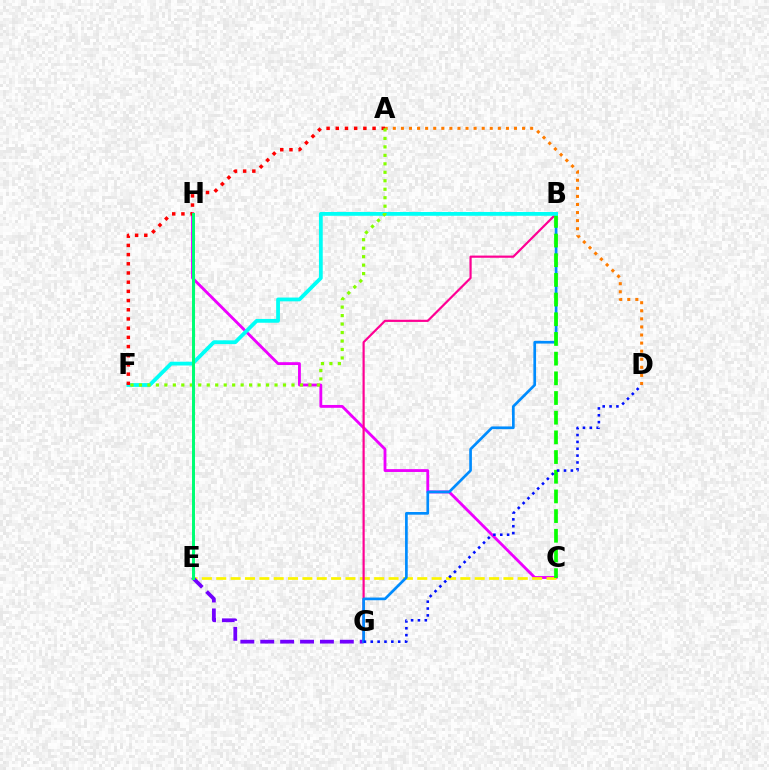{('C', 'H'): [{'color': '#ee00ff', 'line_style': 'solid', 'thickness': 2.04}], ('C', 'E'): [{'color': '#fcf500', 'line_style': 'dashed', 'thickness': 1.95}], ('B', 'G'): [{'color': '#ff0094', 'line_style': 'solid', 'thickness': 1.58}, {'color': '#008cff', 'line_style': 'solid', 'thickness': 1.94}], ('A', 'D'): [{'color': '#ff7c00', 'line_style': 'dotted', 'thickness': 2.19}], ('E', 'G'): [{'color': '#7200ff', 'line_style': 'dashed', 'thickness': 2.7}], ('B', 'C'): [{'color': '#08ff00', 'line_style': 'dashed', 'thickness': 2.67}], ('B', 'F'): [{'color': '#00fff6', 'line_style': 'solid', 'thickness': 2.73}], ('D', 'G'): [{'color': '#0010ff', 'line_style': 'dotted', 'thickness': 1.86}], ('A', 'F'): [{'color': '#ff0000', 'line_style': 'dotted', 'thickness': 2.5}, {'color': '#84ff00', 'line_style': 'dotted', 'thickness': 2.3}], ('E', 'H'): [{'color': '#00ff74', 'line_style': 'solid', 'thickness': 2.15}]}